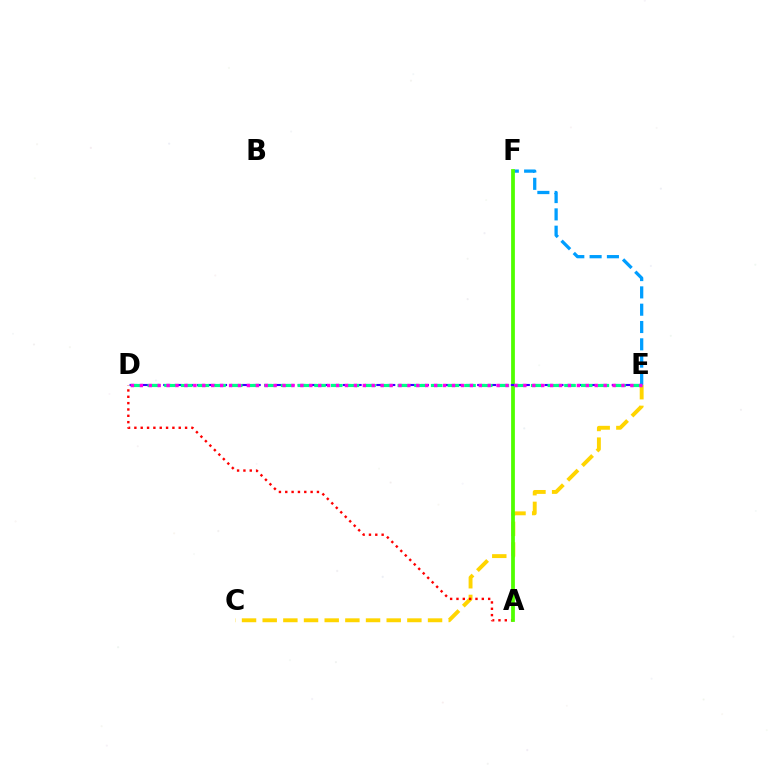{('E', 'F'): [{'color': '#009eff', 'line_style': 'dashed', 'thickness': 2.35}], ('C', 'E'): [{'color': '#ffd500', 'line_style': 'dashed', 'thickness': 2.81}], ('A', 'D'): [{'color': '#ff0000', 'line_style': 'dotted', 'thickness': 1.72}], ('A', 'F'): [{'color': '#4fff00', 'line_style': 'solid', 'thickness': 2.71}], ('D', 'E'): [{'color': '#3700ff', 'line_style': 'dashed', 'thickness': 1.52}, {'color': '#00ff86', 'line_style': 'dashed', 'thickness': 2.26}, {'color': '#ff00ed', 'line_style': 'dotted', 'thickness': 2.42}]}